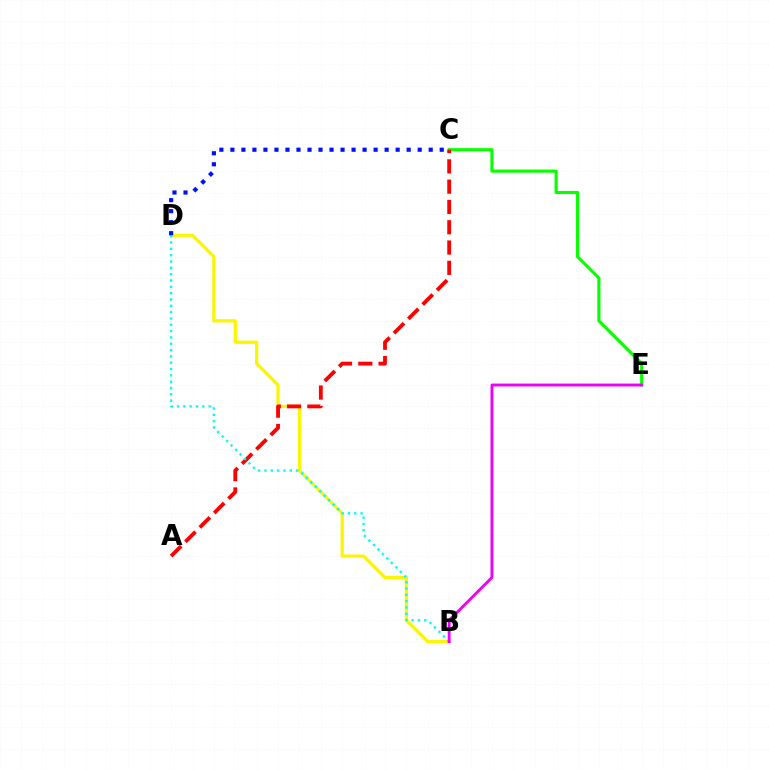{('B', 'D'): [{'color': '#fcf500', 'line_style': 'solid', 'thickness': 2.33}, {'color': '#00fff6', 'line_style': 'dotted', 'thickness': 1.72}], ('C', 'E'): [{'color': '#08ff00', 'line_style': 'solid', 'thickness': 2.25}], ('A', 'C'): [{'color': '#ff0000', 'line_style': 'dashed', 'thickness': 2.76}], ('C', 'D'): [{'color': '#0010ff', 'line_style': 'dotted', 'thickness': 2.99}], ('B', 'E'): [{'color': '#ee00ff', 'line_style': 'solid', 'thickness': 2.07}]}